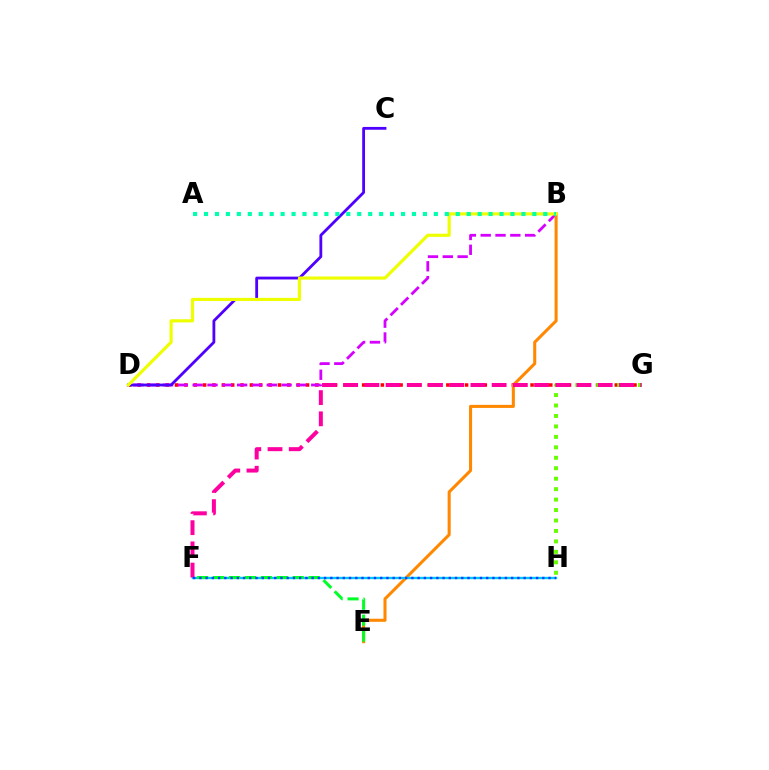{('D', 'G'): [{'color': '#ff0000', 'line_style': 'dotted', 'thickness': 2.54}], ('B', 'D'): [{'color': '#d600ff', 'line_style': 'dashed', 'thickness': 2.01}, {'color': '#eeff00', 'line_style': 'solid', 'thickness': 2.27}], ('B', 'E'): [{'color': '#ff8800', 'line_style': 'solid', 'thickness': 2.2}], ('G', 'H'): [{'color': '#66ff00', 'line_style': 'dotted', 'thickness': 2.84}], ('F', 'H'): [{'color': '#00c7ff', 'line_style': 'solid', 'thickness': 1.71}, {'color': '#003fff', 'line_style': 'dotted', 'thickness': 1.69}], ('C', 'D'): [{'color': '#4f00ff', 'line_style': 'solid', 'thickness': 2.02}], ('F', 'G'): [{'color': '#ff00a0', 'line_style': 'dashed', 'thickness': 2.88}], ('A', 'B'): [{'color': '#00ffaf', 'line_style': 'dotted', 'thickness': 2.97}], ('E', 'F'): [{'color': '#00ff27', 'line_style': 'dashed', 'thickness': 2.16}]}